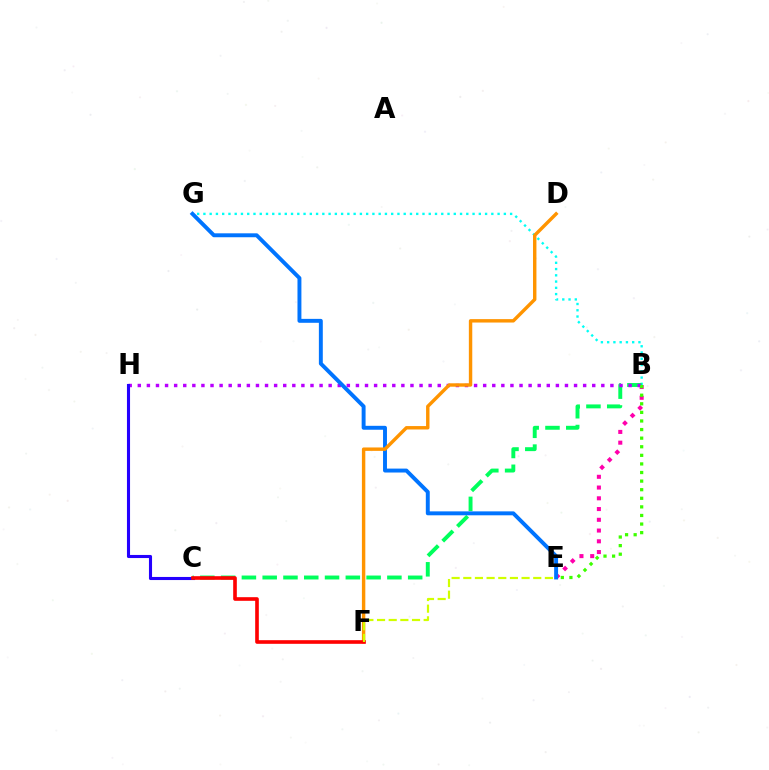{('B', 'G'): [{'color': '#00fff6', 'line_style': 'dotted', 'thickness': 1.7}], ('B', 'E'): [{'color': '#ff00ac', 'line_style': 'dotted', 'thickness': 2.92}, {'color': '#3dff00', 'line_style': 'dotted', 'thickness': 2.33}], ('B', 'C'): [{'color': '#00ff5c', 'line_style': 'dashed', 'thickness': 2.82}], ('B', 'H'): [{'color': '#b900ff', 'line_style': 'dotted', 'thickness': 2.47}], ('E', 'G'): [{'color': '#0074ff', 'line_style': 'solid', 'thickness': 2.83}], ('D', 'F'): [{'color': '#ff9400', 'line_style': 'solid', 'thickness': 2.46}], ('C', 'H'): [{'color': '#2500ff', 'line_style': 'solid', 'thickness': 2.23}], ('C', 'F'): [{'color': '#ff0000', 'line_style': 'solid', 'thickness': 2.62}], ('E', 'F'): [{'color': '#d1ff00', 'line_style': 'dashed', 'thickness': 1.58}]}